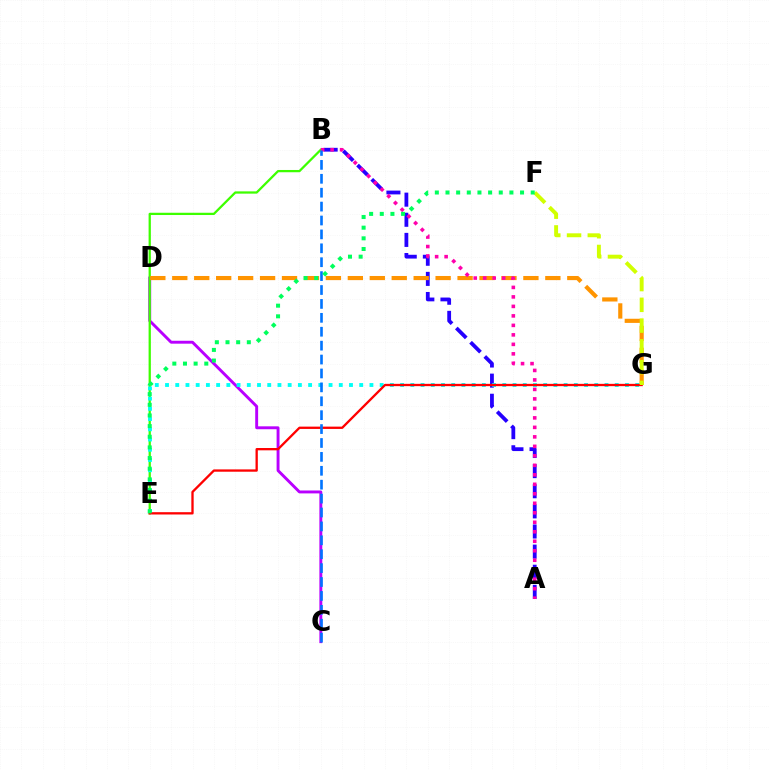{('A', 'B'): [{'color': '#2500ff', 'line_style': 'dashed', 'thickness': 2.73}, {'color': '#ff00ac', 'line_style': 'dotted', 'thickness': 2.58}], ('C', 'D'): [{'color': '#b900ff', 'line_style': 'solid', 'thickness': 2.09}], ('B', 'E'): [{'color': '#3dff00', 'line_style': 'solid', 'thickness': 1.63}], ('E', 'G'): [{'color': '#00fff6', 'line_style': 'dotted', 'thickness': 2.78}, {'color': '#ff0000', 'line_style': 'solid', 'thickness': 1.66}], ('D', 'G'): [{'color': '#ff9400', 'line_style': 'dashed', 'thickness': 2.98}], ('F', 'G'): [{'color': '#d1ff00', 'line_style': 'dashed', 'thickness': 2.82}], ('B', 'C'): [{'color': '#0074ff', 'line_style': 'dashed', 'thickness': 1.89}], ('E', 'F'): [{'color': '#00ff5c', 'line_style': 'dotted', 'thickness': 2.89}]}